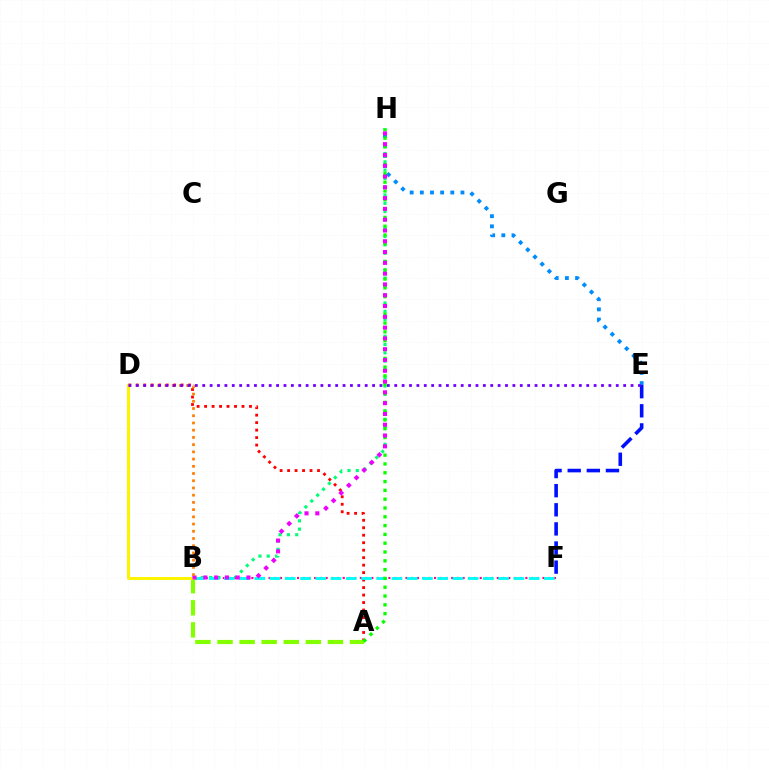{('B', 'H'): [{'color': '#00ff74', 'line_style': 'dotted', 'thickness': 2.26}, {'color': '#ee00ff', 'line_style': 'dotted', 'thickness': 2.93}], ('B', 'F'): [{'color': '#ff0094', 'line_style': 'dotted', 'thickness': 1.55}, {'color': '#00fff6', 'line_style': 'dashed', 'thickness': 2.07}], ('A', 'D'): [{'color': '#ff0000', 'line_style': 'dotted', 'thickness': 2.03}], ('E', 'H'): [{'color': '#008cff', 'line_style': 'dotted', 'thickness': 2.76}], ('E', 'F'): [{'color': '#0010ff', 'line_style': 'dashed', 'thickness': 2.6}], ('A', 'B'): [{'color': '#84ff00', 'line_style': 'dashed', 'thickness': 3.0}], ('B', 'D'): [{'color': '#fcf500', 'line_style': 'solid', 'thickness': 2.16}, {'color': '#ff7c00', 'line_style': 'dotted', 'thickness': 1.96}], ('A', 'H'): [{'color': '#08ff00', 'line_style': 'dotted', 'thickness': 2.39}], ('D', 'E'): [{'color': '#7200ff', 'line_style': 'dotted', 'thickness': 2.01}]}